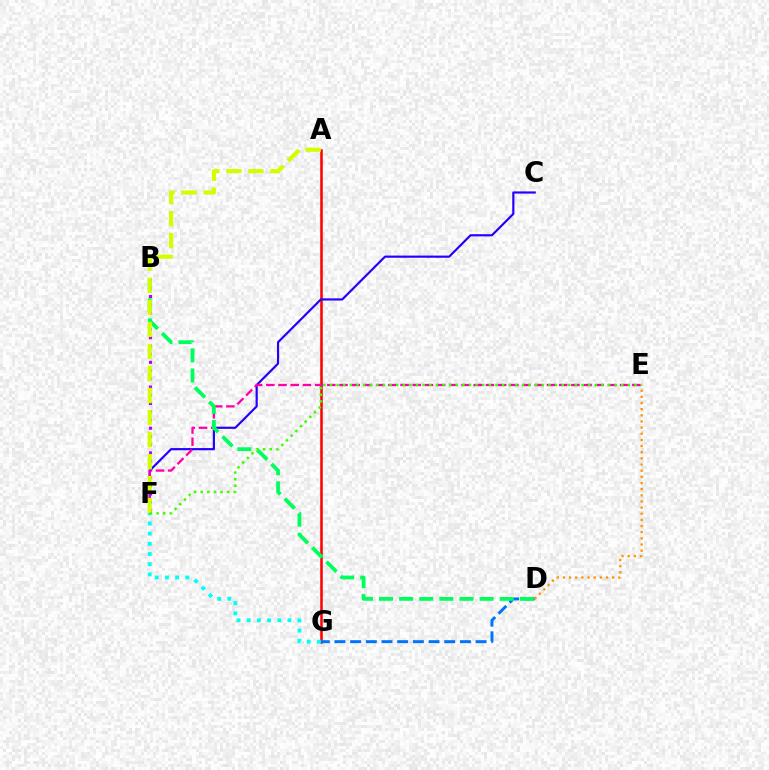{('A', 'G'): [{'color': '#ff0000', 'line_style': 'solid', 'thickness': 1.82}], ('C', 'F'): [{'color': '#2500ff', 'line_style': 'solid', 'thickness': 1.57}], ('E', 'F'): [{'color': '#ff00ac', 'line_style': 'dashed', 'thickness': 1.66}, {'color': '#3dff00', 'line_style': 'dotted', 'thickness': 1.8}], ('D', 'G'): [{'color': '#0074ff', 'line_style': 'dashed', 'thickness': 2.13}], ('B', 'F'): [{'color': '#b900ff', 'line_style': 'dotted', 'thickness': 2.24}], ('B', 'D'): [{'color': '#00ff5c', 'line_style': 'dashed', 'thickness': 2.73}], ('A', 'F'): [{'color': '#d1ff00', 'line_style': 'dashed', 'thickness': 2.99}], ('F', 'G'): [{'color': '#00fff6', 'line_style': 'dotted', 'thickness': 2.77}], ('D', 'E'): [{'color': '#ff9400', 'line_style': 'dotted', 'thickness': 1.67}]}